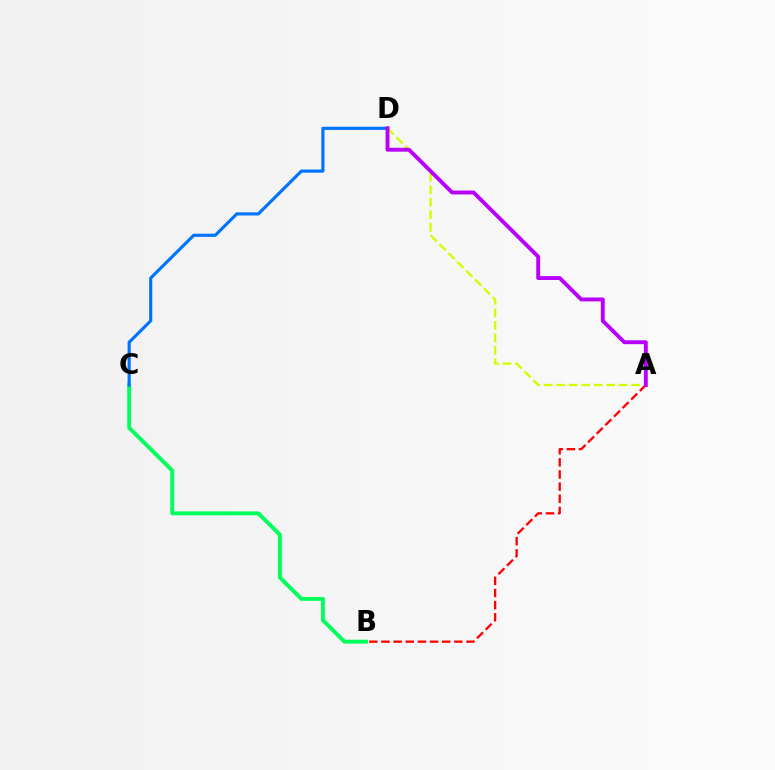{('B', 'C'): [{'color': '#00ff5c', 'line_style': 'solid', 'thickness': 2.81}], ('A', 'B'): [{'color': '#ff0000', 'line_style': 'dashed', 'thickness': 1.65}], ('C', 'D'): [{'color': '#0074ff', 'line_style': 'solid', 'thickness': 2.28}], ('A', 'D'): [{'color': '#d1ff00', 'line_style': 'dashed', 'thickness': 1.7}, {'color': '#b900ff', 'line_style': 'solid', 'thickness': 2.8}]}